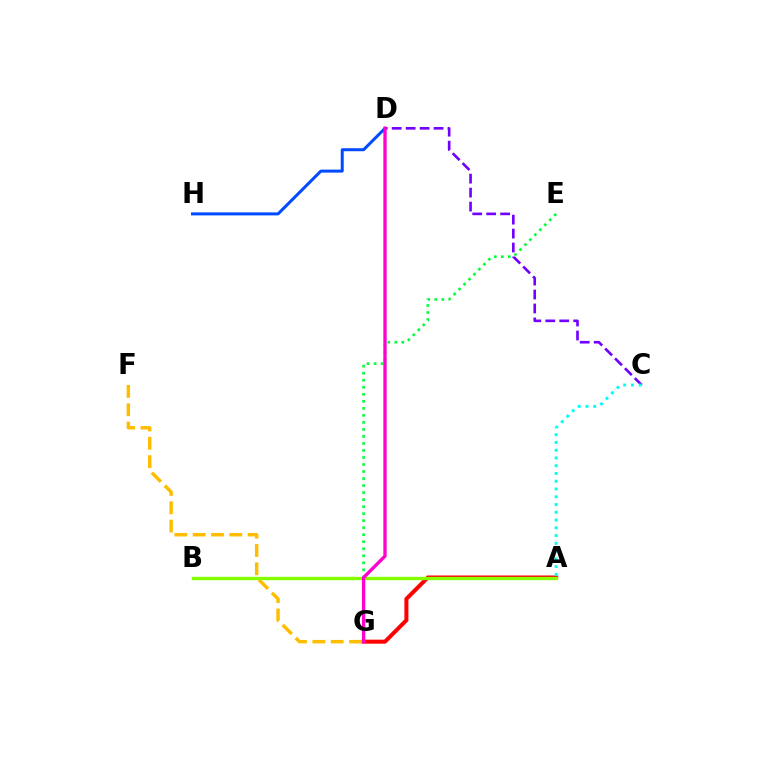{('A', 'G'): [{'color': '#ff0000', 'line_style': 'solid', 'thickness': 2.9}], ('D', 'H'): [{'color': '#004bff', 'line_style': 'solid', 'thickness': 2.17}], ('C', 'D'): [{'color': '#7200ff', 'line_style': 'dashed', 'thickness': 1.9}], ('F', 'G'): [{'color': '#ffbd00', 'line_style': 'dashed', 'thickness': 2.49}], ('A', 'C'): [{'color': '#00fff6', 'line_style': 'dotted', 'thickness': 2.11}], ('A', 'B'): [{'color': '#84ff00', 'line_style': 'solid', 'thickness': 2.39}], ('E', 'G'): [{'color': '#00ff39', 'line_style': 'dotted', 'thickness': 1.91}], ('D', 'G'): [{'color': '#ff00cf', 'line_style': 'solid', 'thickness': 2.39}]}